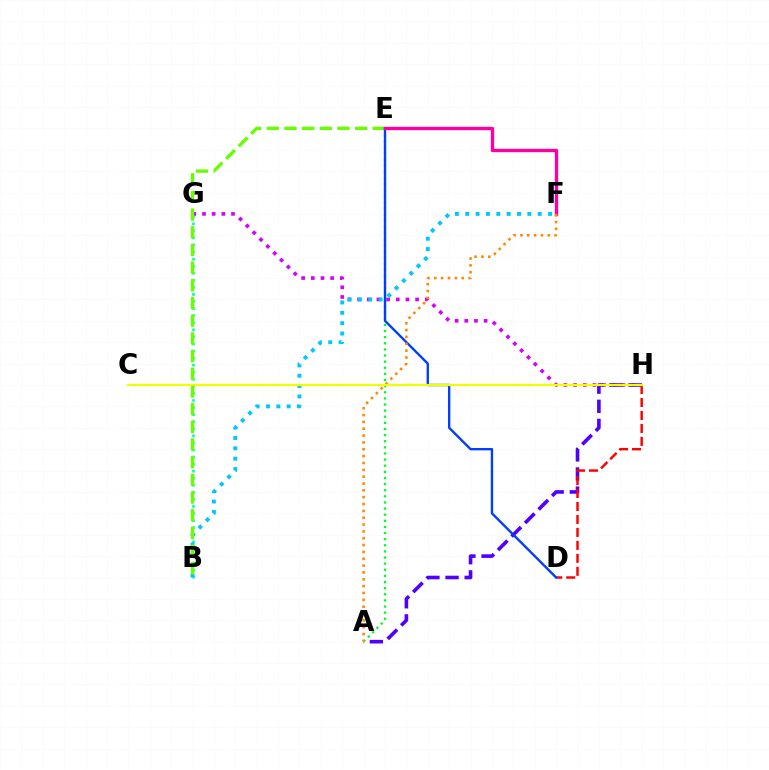{('B', 'G'): [{'color': '#00ffaf', 'line_style': 'dotted', 'thickness': 1.92}], ('G', 'H'): [{'color': '#d600ff', 'line_style': 'dotted', 'thickness': 2.63}], ('B', 'F'): [{'color': '#00c7ff', 'line_style': 'dotted', 'thickness': 2.81}], ('A', 'H'): [{'color': '#4f00ff', 'line_style': 'dashed', 'thickness': 2.6}], ('B', 'E'): [{'color': '#66ff00', 'line_style': 'dashed', 'thickness': 2.4}], ('A', 'E'): [{'color': '#00ff27', 'line_style': 'dotted', 'thickness': 1.66}], ('D', 'H'): [{'color': '#ff0000', 'line_style': 'dashed', 'thickness': 1.76}], ('D', 'E'): [{'color': '#003fff', 'line_style': 'solid', 'thickness': 1.71}], ('E', 'F'): [{'color': '#ff00a0', 'line_style': 'solid', 'thickness': 2.42}], ('A', 'F'): [{'color': '#ff8800', 'line_style': 'dotted', 'thickness': 1.86}], ('C', 'H'): [{'color': '#eeff00', 'line_style': 'solid', 'thickness': 1.59}]}